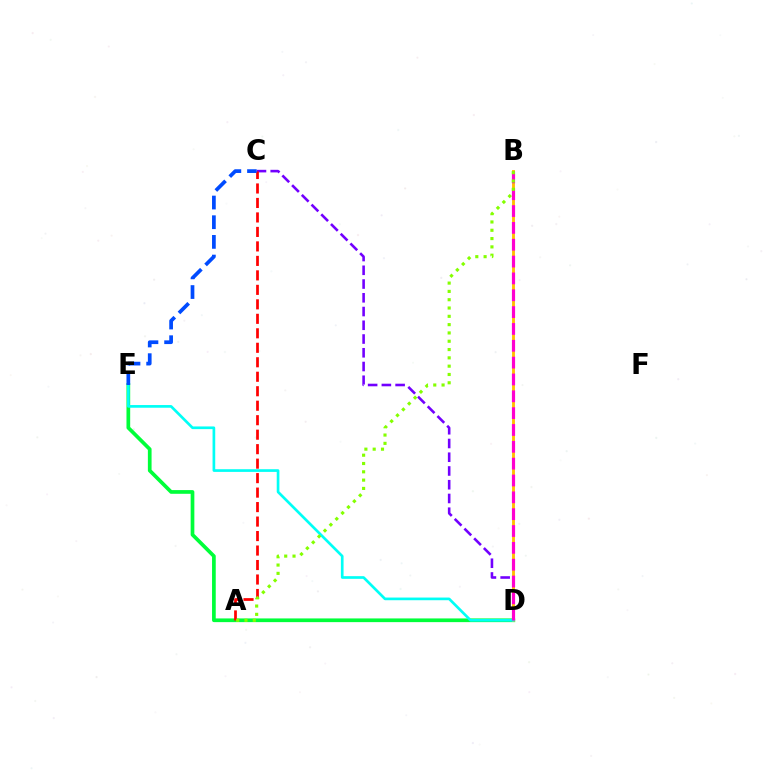{('D', 'E'): [{'color': '#00ff39', 'line_style': 'solid', 'thickness': 2.67}, {'color': '#00fff6', 'line_style': 'solid', 'thickness': 1.93}], ('C', 'D'): [{'color': '#7200ff', 'line_style': 'dashed', 'thickness': 1.87}], ('B', 'D'): [{'color': '#ffbd00', 'line_style': 'solid', 'thickness': 2.06}, {'color': '#ff00cf', 'line_style': 'dashed', 'thickness': 2.29}], ('A', 'C'): [{'color': '#ff0000', 'line_style': 'dashed', 'thickness': 1.97}], ('C', 'E'): [{'color': '#004bff', 'line_style': 'dashed', 'thickness': 2.67}], ('A', 'B'): [{'color': '#84ff00', 'line_style': 'dotted', 'thickness': 2.26}]}